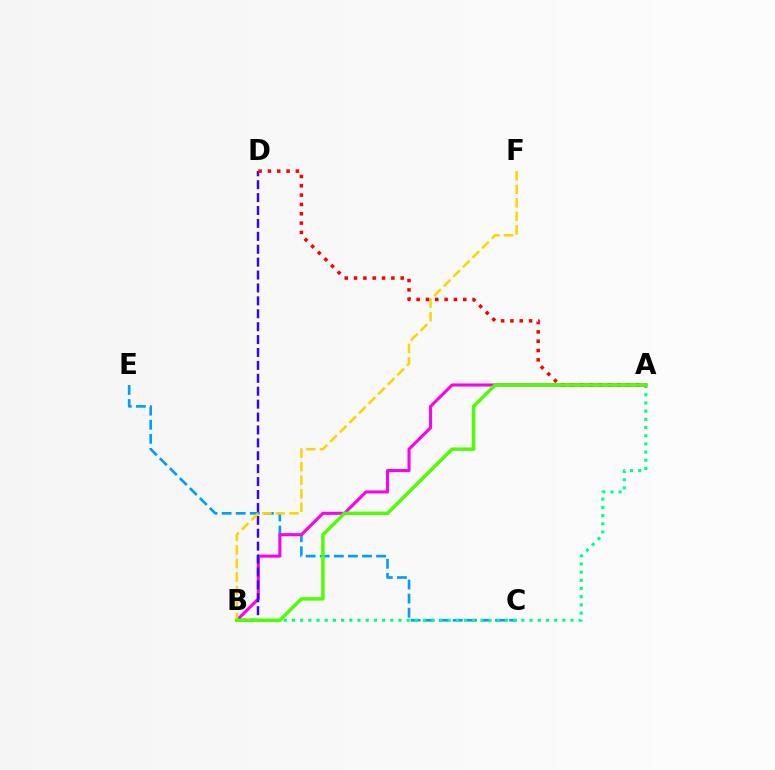{('C', 'E'): [{'color': '#009eff', 'line_style': 'dashed', 'thickness': 1.91}], ('A', 'B'): [{'color': '#ff00ed', 'line_style': 'solid', 'thickness': 2.2}, {'color': '#00ff86', 'line_style': 'dotted', 'thickness': 2.23}, {'color': '#4fff00', 'line_style': 'solid', 'thickness': 2.49}], ('B', 'D'): [{'color': '#3700ff', 'line_style': 'dashed', 'thickness': 1.75}], ('B', 'F'): [{'color': '#ffd500', 'line_style': 'dashed', 'thickness': 1.84}], ('A', 'D'): [{'color': '#ff0000', 'line_style': 'dotted', 'thickness': 2.53}]}